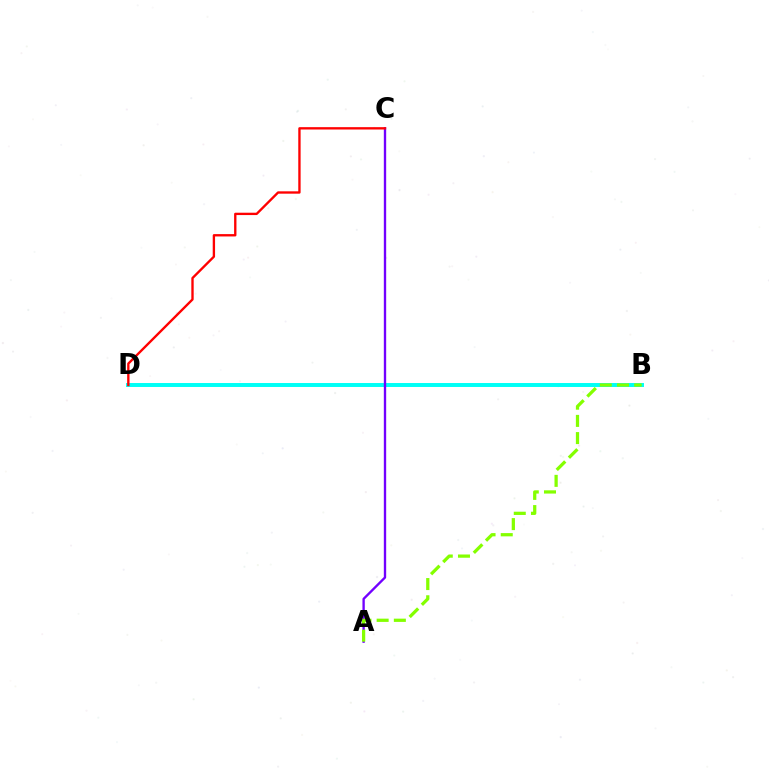{('B', 'D'): [{'color': '#00fff6', 'line_style': 'solid', 'thickness': 2.84}], ('A', 'C'): [{'color': '#7200ff', 'line_style': 'solid', 'thickness': 1.69}], ('C', 'D'): [{'color': '#ff0000', 'line_style': 'solid', 'thickness': 1.69}], ('A', 'B'): [{'color': '#84ff00', 'line_style': 'dashed', 'thickness': 2.34}]}